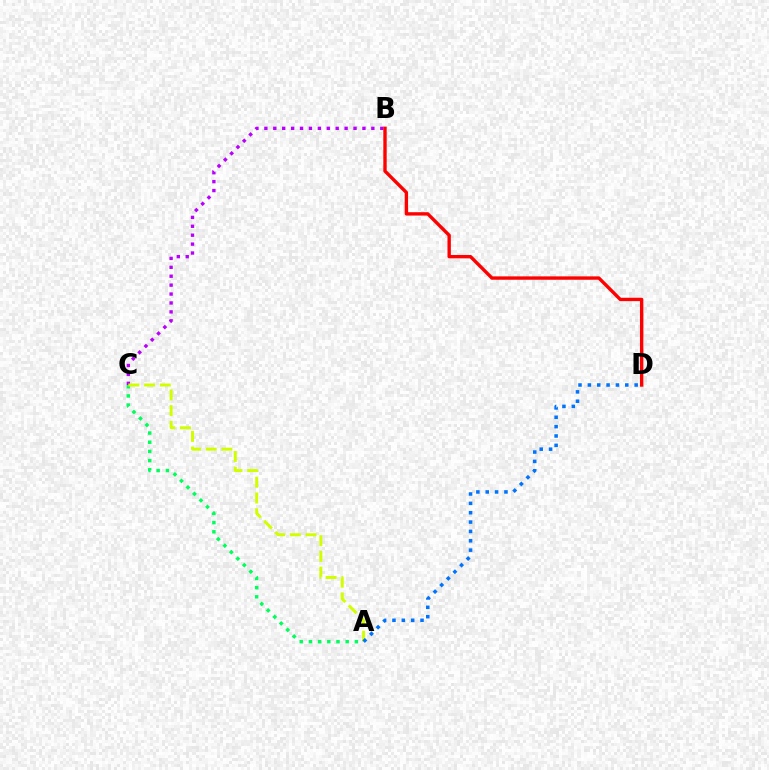{('B', 'C'): [{'color': '#b900ff', 'line_style': 'dotted', 'thickness': 2.42}], ('A', 'C'): [{'color': '#00ff5c', 'line_style': 'dotted', 'thickness': 2.5}, {'color': '#d1ff00', 'line_style': 'dashed', 'thickness': 2.14}], ('B', 'D'): [{'color': '#ff0000', 'line_style': 'solid', 'thickness': 2.43}], ('A', 'D'): [{'color': '#0074ff', 'line_style': 'dotted', 'thickness': 2.54}]}